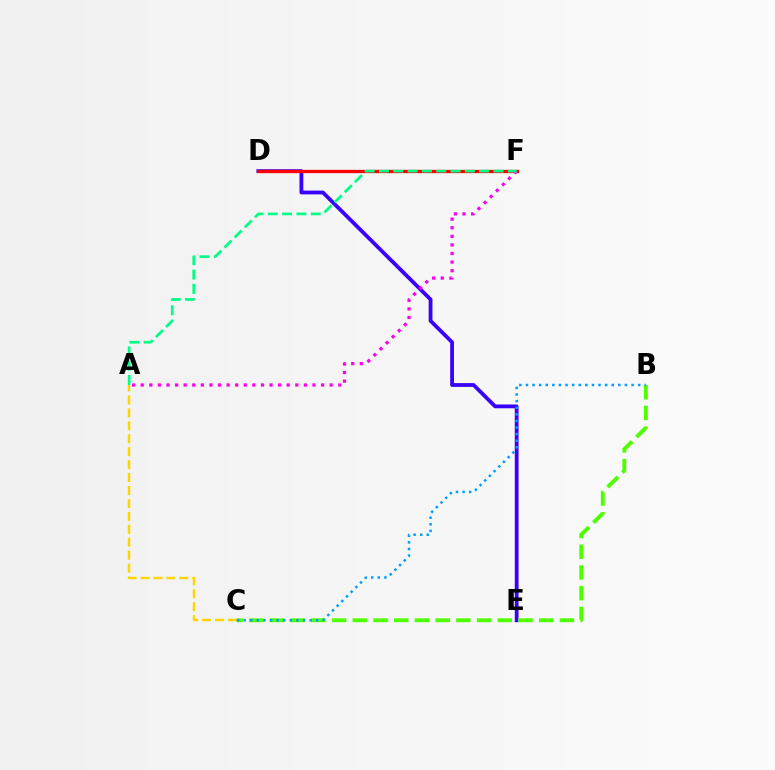{('D', 'E'): [{'color': '#3700ff', 'line_style': 'solid', 'thickness': 2.73}], ('D', 'F'): [{'color': '#ff0000', 'line_style': 'solid', 'thickness': 2.37}], ('A', 'F'): [{'color': '#ff00ed', 'line_style': 'dotted', 'thickness': 2.33}, {'color': '#00ff86', 'line_style': 'dashed', 'thickness': 1.94}], ('B', 'C'): [{'color': '#4fff00', 'line_style': 'dashed', 'thickness': 2.81}, {'color': '#009eff', 'line_style': 'dotted', 'thickness': 1.79}], ('A', 'C'): [{'color': '#ffd500', 'line_style': 'dashed', 'thickness': 1.76}]}